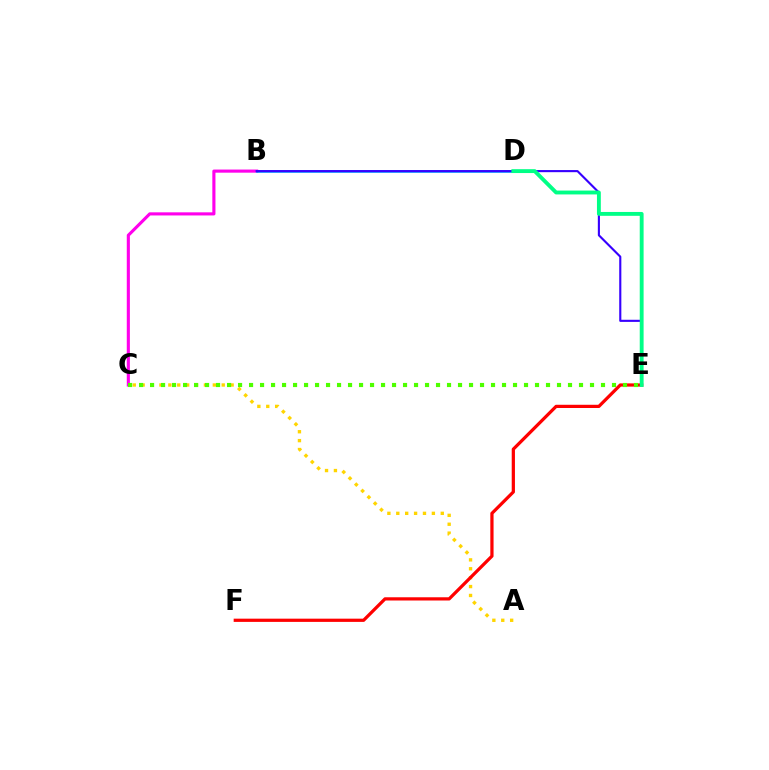{('A', 'C'): [{'color': '#ffd500', 'line_style': 'dotted', 'thickness': 2.42}], ('B', 'C'): [{'color': '#ff00ed', 'line_style': 'solid', 'thickness': 2.25}], ('B', 'D'): [{'color': '#009eff', 'line_style': 'solid', 'thickness': 1.84}], ('B', 'E'): [{'color': '#3700ff', 'line_style': 'solid', 'thickness': 1.53}], ('E', 'F'): [{'color': '#ff0000', 'line_style': 'solid', 'thickness': 2.33}], ('C', 'E'): [{'color': '#4fff00', 'line_style': 'dotted', 'thickness': 2.99}], ('D', 'E'): [{'color': '#00ff86', 'line_style': 'solid', 'thickness': 2.78}]}